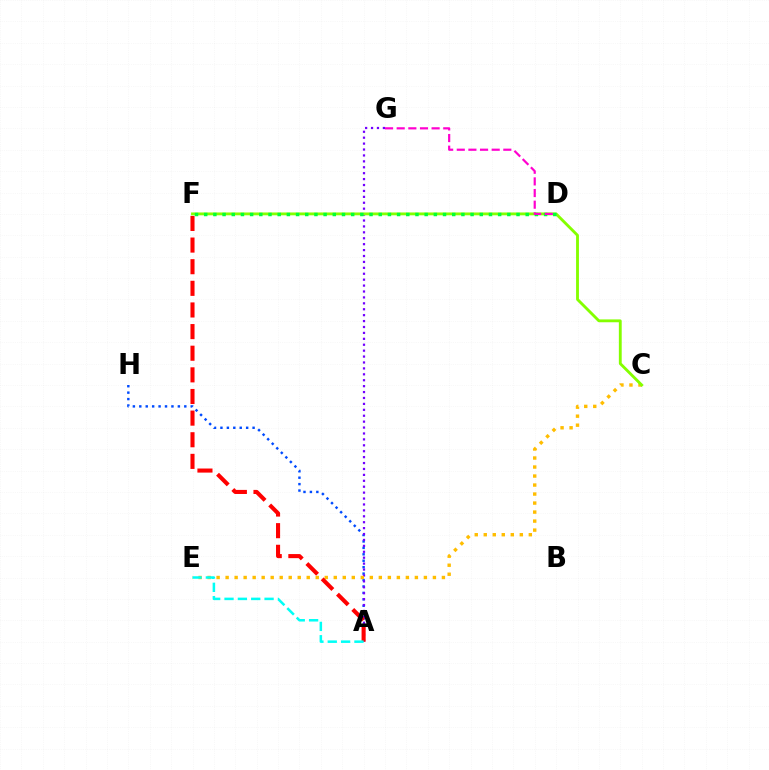{('A', 'H'): [{'color': '#004bff', 'line_style': 'dotted', 'thickness': 1.75}], ('A', 'G'): [{'color': '#7200ff', 'line_style': 'dotted', 'thickness': 1.61}], ('C', 'E'): [{'color': '#ffbd00', 'line_style': 'dotted', 'thickness': 2.45}], ('A', 'F'): [{'color': '#ff0000', 'line_style': 'dashed', 'thickness': 2.94}], ('C', 'F'): [{'color': '#84ff00', 'line_style': 'solid', 'thickness': 2.05}], ('A', 'E'): [{'color': '#00fff6', 'line_style': 'dashed', 'thickness': 1.81}], ('D', 'F'): [{'color': '#00ff39', 'line_style': 'dotted', 'thickness': 2.5}], ('D', 'G'): [{'color': '#ff00cf', 'line_style': 'dashed', 'thickness': 1.58}]}